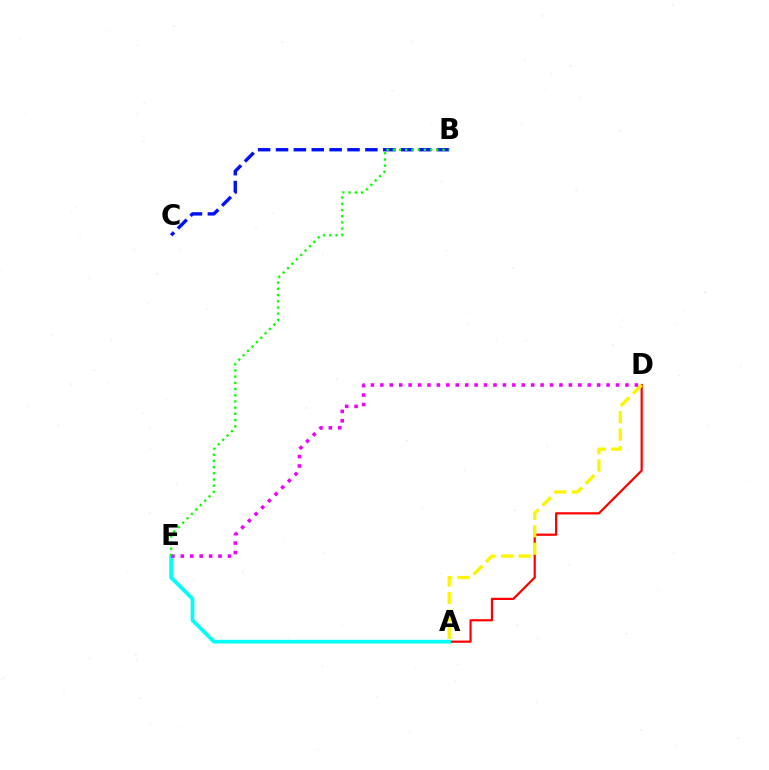{('A', 'D'): [{'color': '#ff0000', 'line_style': 'solid', 'thickness': 1.6}, {'color': '#fcf500', 'line_style': 'dashed', 'thickness': 2.37}], ('A', 'E'): [{'color': '#00fff6', 'line_style': 'solid', 'thickness': 2.67}], ('D', 'E'): [{'color': '#ee00ff', 'line_style': 'dotted', 'thickness': 2.56}], ('B', 'C'): [{'color': '#0010ff', 'line_style': 'dashed', 'thickness': 2.43}], ('B', 'E'): [{'color': '#08ff00', 'line_style': 'dotted', 'thickness': 1.69}]}